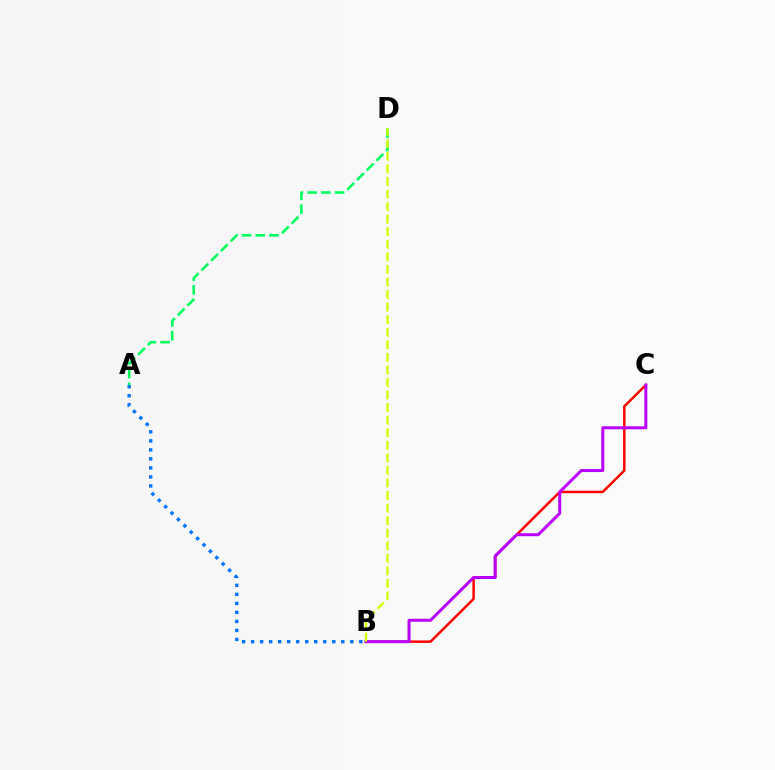{('A', 'D'): [{'color': '#00ff5c', 'line_style': 'dashed', 'thickness': 1.86}], ('B', 'C'): [{'color': '#ff0000', 'line_style': 'solid', 'thickness': 1.79}, {'color': '#b900ff', 'line_style': 'solid', 'thickness': 2.16}], ('B', 'D'): [{'color': '#d1ff00', 'line_style': 'dashed', 'thickness': 1.71}], ('A', 'B'): [{'color': '#0074ff', 'line_style': 'dotted', 'thickness': 2.45}]}